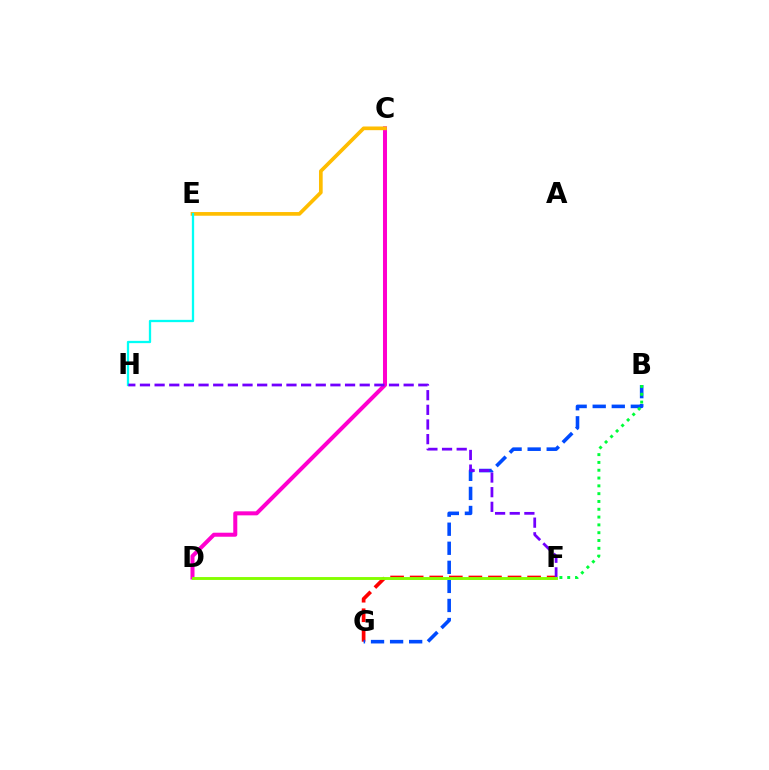{('C', 'D'): [{'color': '#ff00cf', 'line_style': 'solid', 'thickness': 2.9}], ('C', 'E'): [{'color': '#ffbd00', 'line_style': 'solid', 'thickness': 2.65}], ('F', 'G'): [{'color': '#ff0000', 'line_style': 'dashed', 'thickness': 2.66}], ('B', 'G'): [{'color': '#004bff', 'line_style': 'dashed', 'thickness': 2.59}], ('E', 'H'): [{'color': '#00fff6', 'line_style': 'solid', 'thickness': 1.65}], ('F', 'H'): [{'color': '#7200ff', 'line_style': 'dashed', 'thickness': 1.99}], ('B', 'F'): [{'color': '#00ff39', 'line_style': 'dotted', 'thickness': 2.12}], ('D', 'F'): [{'color': '#84ff00', 'line_style': 'solid', 'thickness': 2.08}]}